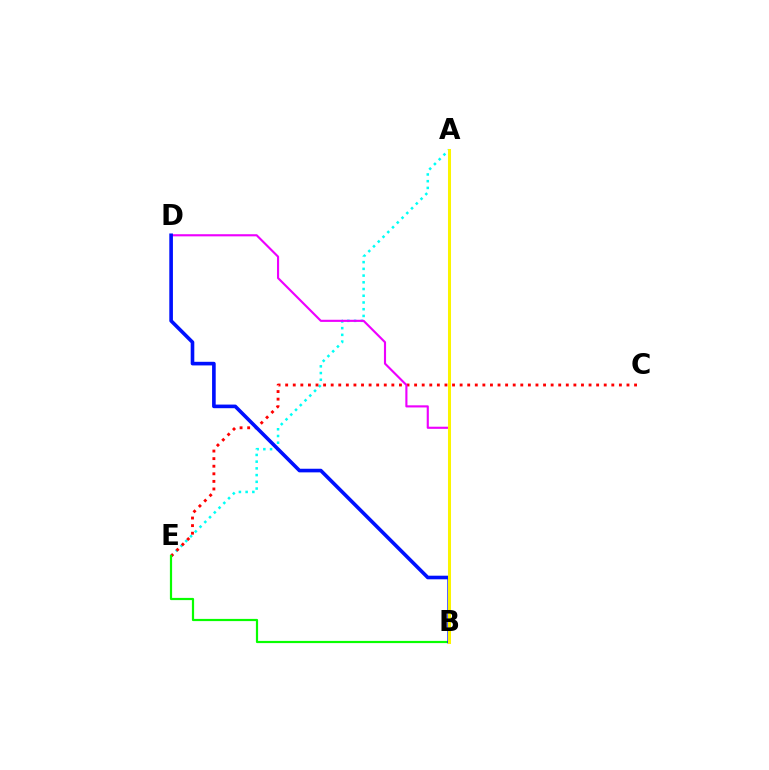{('A', 'E'): [{'color': '#00fff6', 'line_style': 'dotted', 'thickness': 1.83}], ('C', 'E'): [{'color': '#ff0000', 'line_style': 'dotted', 'thickness': 2.06}], ('B', 'D'): [{'color': '#ee00ff', 'line_style': 'solid', 'thickness': 1.54}, {'color': '#0010ff', 'line_style': 'solid', 'thickness': 2.61}], ('B', 'E'): [{'color': '#08ff00', 'line_style': 'solid', 'thickness': 1.59}], ('A', 'B'): [{'color': '#fcf500', 'line_style': 'solid', 'thickness': 2.17}]}